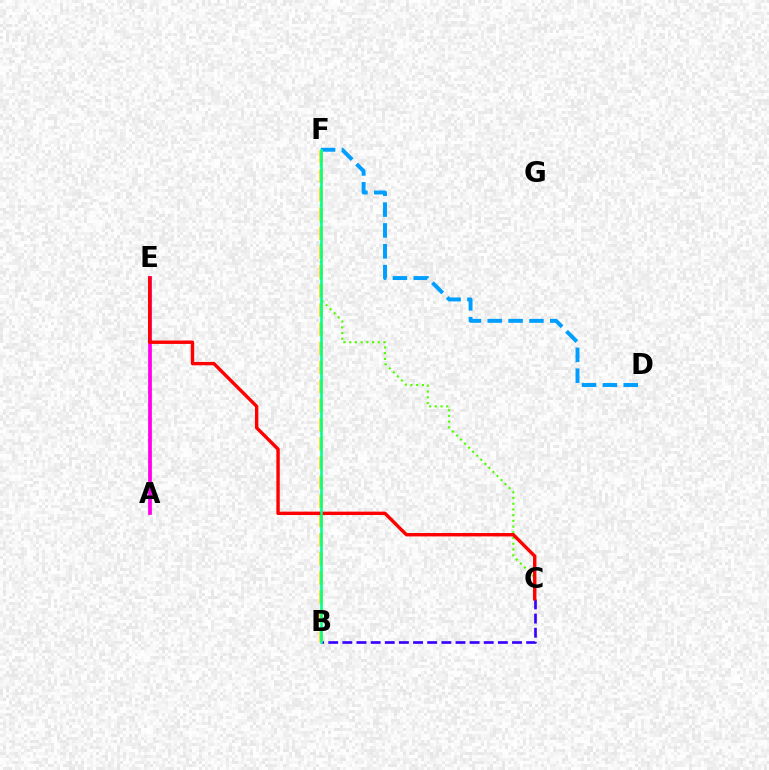{('A', 'E'): [{'color': '#ff00ed', 'line_style': 'solid', 'thickness': 2.69}], ('C', 'F'): [{'color': '#4fff00', 'line_style': 'dotted', 'thickness': 1.55}], ('B', 'C'): [{'color': '#3700ff', 'line_style': 'dashed', 'thickness': 1.92}], ('D', 'F'): [{'color': '#009eff', 'line_style': 'dashed', 'thickness': 2.83}], ('B', 'F'): [{'color': '#ffd500', 'line_style': 'dashed', 'thickness': 2.6}, {'color': '#00ff86', 'line_style': 'solid', 'thickness': 1.83}], ('C', 'E'): [{'color': '#ff0000', 'line_style': 'solid', 'thickness': 2.45}]}